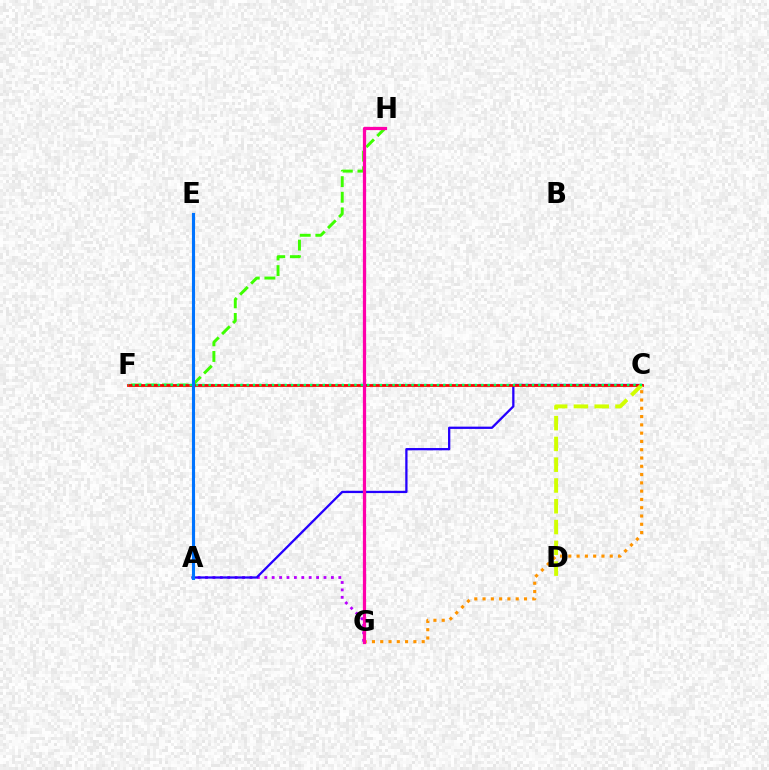{('F', 'H'): [{'color': '#3dff00', 'line_style': 'dashed', 'thickness': 2.12}], ('C', 'F'): [{'color': '#00fff6', 'line_style': 'dotted', 'thickness': 1.62}, {'color': '#ff0000', 'line_style': 'solid', 'thickness': 1.99}, {'color': '#00ff5c', 'line_style': 'dotted', 'thickness': 1.72}], ('A', 'G'): [{'color': '#b900ff', 'line_style': 'dotted', 'thickness': 2.01}], ('A', 'C'): [{'color': '#2500ff', 'line_style': 'solid', 'thickness': 1.64}], ('C', 'G'): [{'color': '#ff9400', 'line_style': 'dotted', 'thickness': 2.25}], ('C', 'D'): [{'color': '#d1ff00', 'line_style': 'dashed', 'thickness': 2.82}], ('A', 'E'): [{'color': '#0074ff', 'line_style': 'solid', 'thickness': 2.24}], ('G', 'H'): [{'color': '#ff00ac', 'line_style': 'solid', 'thickness': 2.32}]}